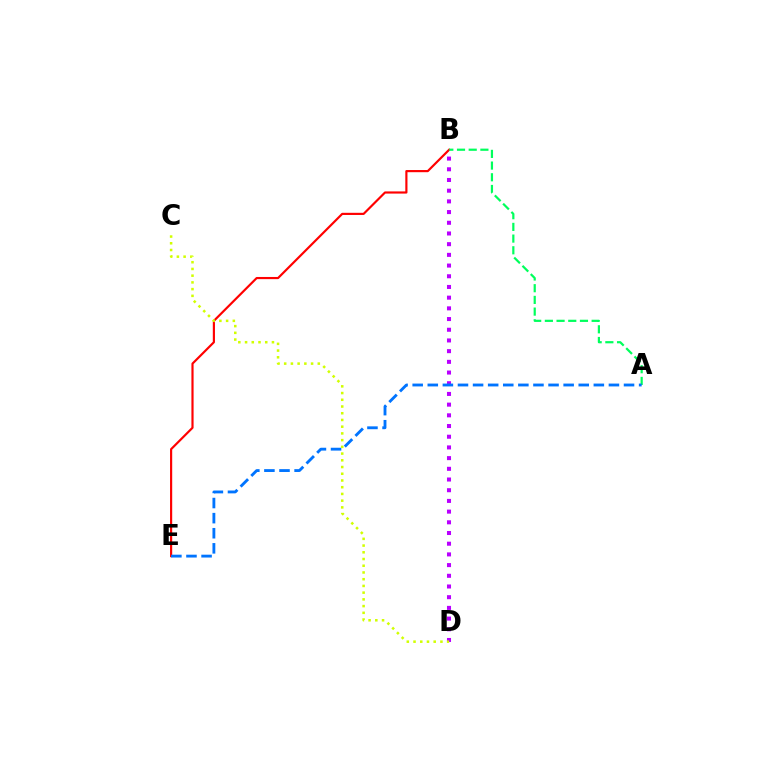{('B', 'E'): [{'color': '#ff0000', 'line_style': 'solid', 'thickness': 1.56}], ('B', 'D'): [{'color': '#b900ff', 'line_style': 'dotted', 'thickness': 2.91}], ('A', 'B'): [{'color': '#00ff5c', 'line_style': 'dashed', 'thickness': 1.59}], ('A', 'E'): [{'color': '#0074ff', 'line_style': 'dashed', 'thickness': 2.05}], ('C', 'D'): [{'color': '#d1ff00', 'line_style': 'dotted', 'thickness': 1.83}]}